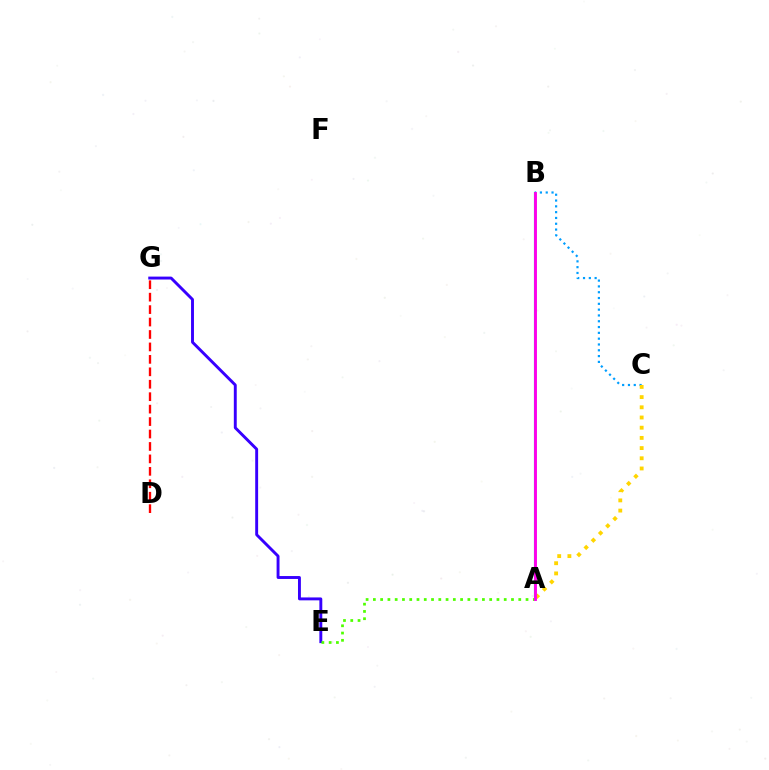{('E', 'G'): [{'color': '#3700ff', 'line_style': 'solid', 'thickness': 2.1}], ('A', 'B'): [{'color': '#00ff86', 'line_style': 'solid', 'thickness': 1.57}, {'color': '#ff00ed', 'line_style': 'solid', 'thickness': 2.08}], ('B', 'C'): [{'color': '#009eff', 'line_style': 'dotted', 'thickness': 1.58}], ('A', 'C'): [{'color': '#ffd500', 'line_style': 'dotted', 'thickness': 2.77}], ('A', 'E'): [{'color': '#4fff00', 'line_style': 'dotted', 'thickness': 1.98}], ('D', 'G'): [{'color': '#ff0000', 'line_style': 'dashed', 'thickness': 1.69}]}